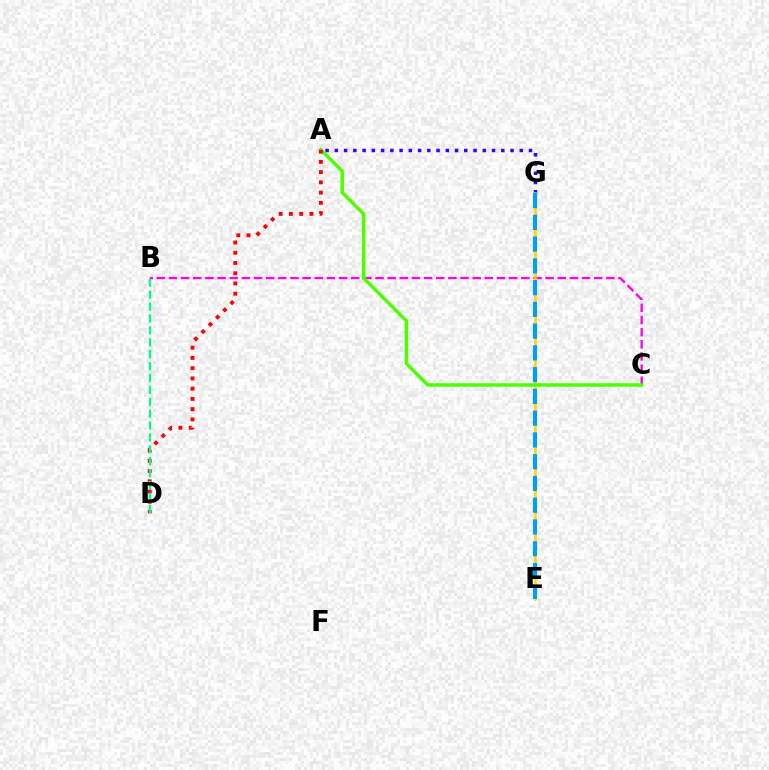{('B', 'C'): [{'color': '#ff00ed', 'line_style': 'dashed', 'thickness': 1.65}], ('A', 'G'): [{'color': '#3700ff', 'line_style': 'dotted', 'thickness': 2.51}], ('E', 'G'): [{'color': '#ffd500', 'line_style': 'solid', 'thickness': 1.86}, {'color': '#009eff', 'line_style': 'dashed', 'thickness': 2.96}], ('A', 'C'): [{'color': '#4fff00', 'line_style': 'solid', 'thickness': 2.51}], ('A', 'D'): [{'color': '#ff0000', 'line_style': 'dotted', 'thickness': 2.78}], ('B', 'D'): [{'color': '#00ff86', 'line_style': 'dashed', 'thickness': 1.62}]}